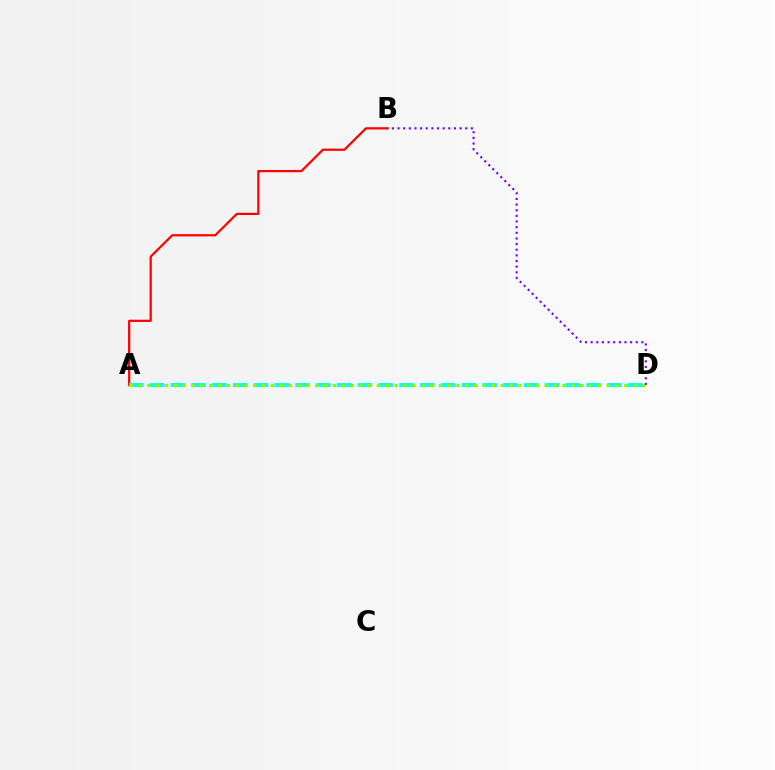{('A', 'B'): [{'color': '#ff0000', 'line_style': 'solid', 'thickness': 1.61}], ('B', 'D'): [{'color': '#7200ff', 'line_style': 'dotted', 'thickness': 1.53}], ('A', 'D'): [{'color': '#00fff6', 'line_style': 'dashed', 'thickness': 2.82}, {'color': '#84ff00', 'line_style': 'dotted', 'thickness': 2.4}]}